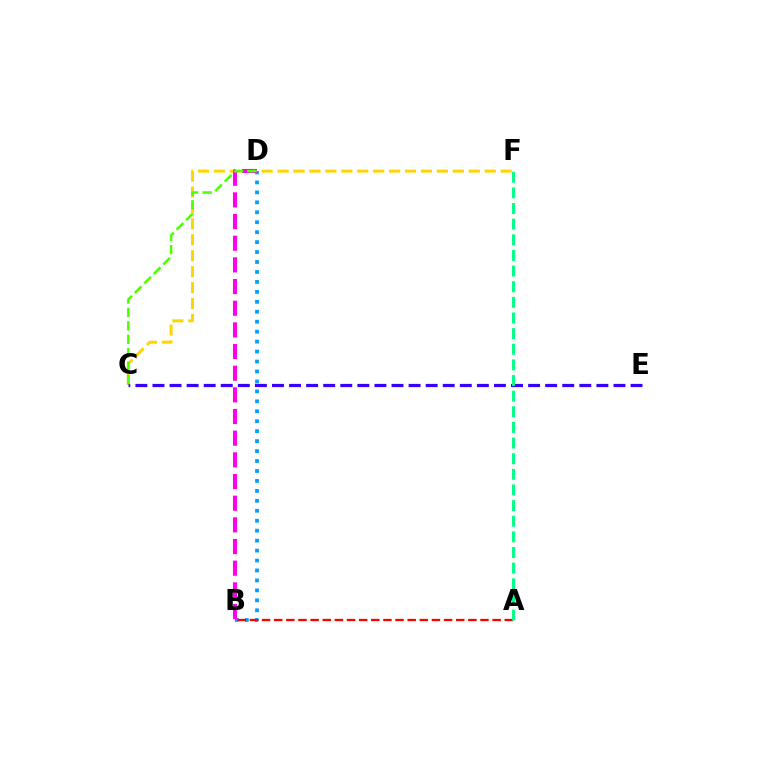{('B', 'D'): [{'color': '#009eff', 'line_style': 'dotted', 'thickness': 2.7}, {'color': '#ff00ed', 'line_style': 'dashed', 'thickness': 2.94}], ('A', 'B'): [{'color': '#ff0000', 'line_style': 'dashed', 'thickness': 1.65}], ('C', 'F'): [{'color': '#ffd500', 'line_style': 'dashed', 'thickness': 2.16}], ('C', 'E'): [{'color': '#3700ff', 'line_style': 'dashed', 'thickness': 2.32}], ('A', 'F'): [{'color': '#00ff86', 'line_style': 'dashed', 'thickness': 2.12}], ('C', 'D'): [{'color': '#4fff00', 'line_style': 'dashed', 'thickness': 1.82}]}